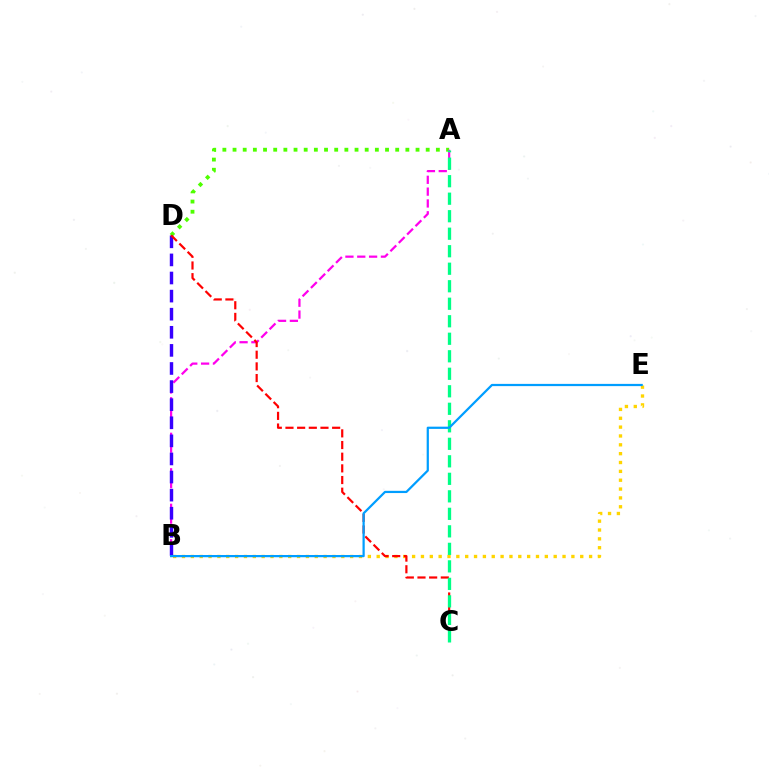{('B', 'E'): [{'color': '#ffd500', 'line_style': 'dotted', 'thickness': 2.4}, {'color': '#009eff', 'line_style': 'solid', 'thickness': 1.61}], ('A', 'D'): [{'color': '#4fff00', 'line_style': 'dotted', 'thickness': 2.76}], ('A', 'B'): [{'color': '#ff00ed', 'line_style': 'dashed', 'thickness': 1.61}], ('B', 'D'): [{'color': '#3700ff', 'line_style': 'dashed', 'thickness': 2.46}], ('C', 'D'): [{'color': '#ff0000', 'line_style': 'dashed', 'thickness': 1.58}], ('A', 'C'): [{'color': '#00ff86', 'line_style': 'dashed', 'thickness': 2.38}]}